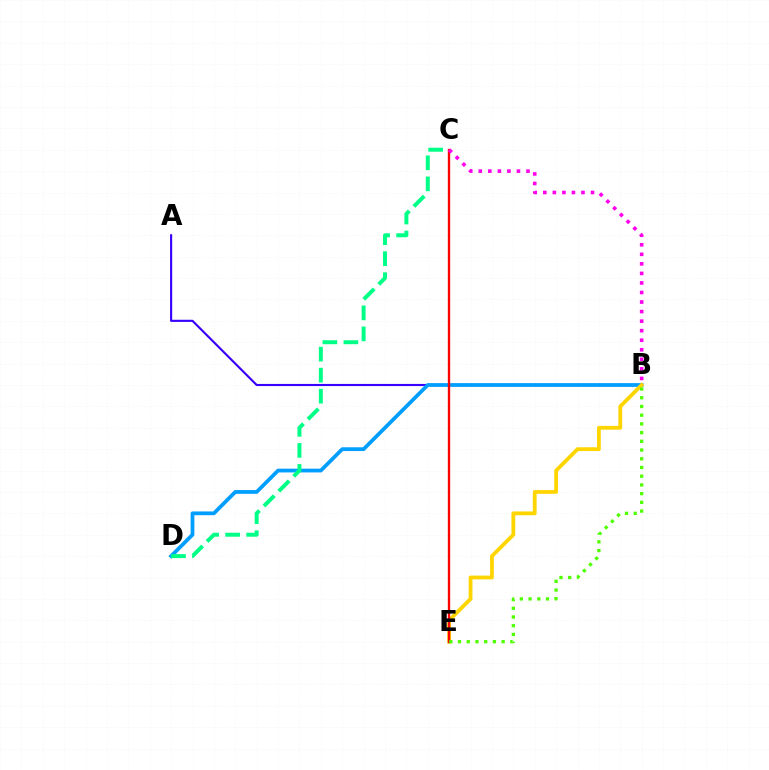{('A', 'B'): [{'color': '#3700ff', 'line_style': 'solid', 'thickness': 1.53}], ('B', 'D'): [{'color': '#009eff', 'line_style': 'solid', 'thickness': 2.71}], ('B', 'E'): [{'color': '#ffd500', 'line_style': 'solid', 'thickness': 2.73}, {'color': '#4fff00', 'line_style': 'dotted', 'thickness': 2.37}], ('C', 'E'): [{'color': '#ff0000', 'line_style': 'solid', 'thickness': 1.69}], ('C', 'D'): [{'color': '#00ff86', 'line_style': 'dashed', 'thickness': 2.86}], ('B', 'C'): [{'color': '#ff00ed', 'line_style': 'dotted', 'thickness': 2.59}]}